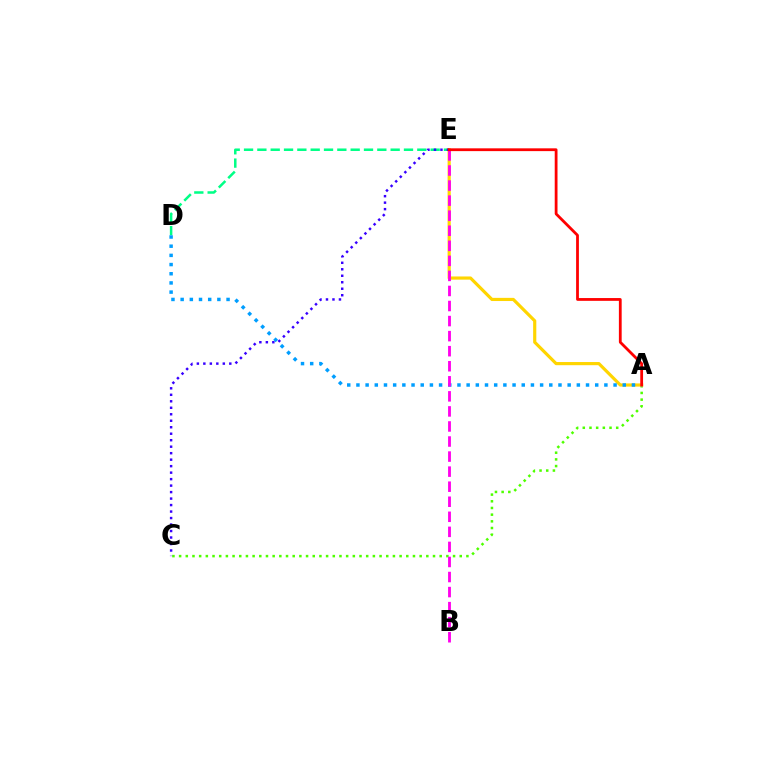{('A', 'C'): [{'color': '#4fff00', 'line_style': 'dotted', 'thickness': 1.82}], ('D', 'E'): [{'color': '#00ff86', 'line_style': 'dashed', 'thickness': 1.81}], ('A', 'E'): [{'color': '#ffd500', 'line_style': 'solid', 'thickness': 2.28}, {'color': '#ff0000', 'line_style': 'solid', 'thickness': 2.01}], ('A', 'D'): [{'color': '#009eff', 'line_style': 'dotted', 'thickness': 2.5}], ('C', 'E'): [{'color': '#3700ff', 'line_style': 'dotted', 'thickness': 1.76}], ('B', 'E'): [{'color': '#ff00ed', 'line_style': 'dashed', 'thickness': 2.05}]}